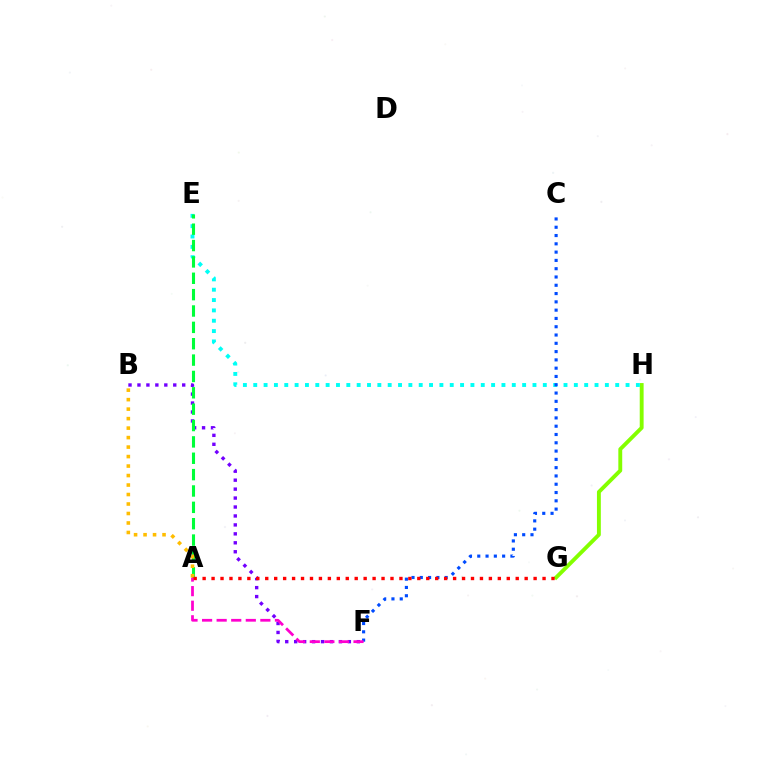{('B', 'F'): [{'color': '#7200ff', 'line_style': 'dotted', 'thickness': 2.43}], ('G', 'H'): [{'color': '#84ff00', 'line_style': 'solid', 'thickness': 2.8}], ('E', 'H'): [{'color': '#00fff6', 'line_style': 'dotted', 'thickness': 2.81}], ('A', 'E'): [{'color': '#00ff39', 'line_style': 'dashed', 'thickness': 2.22}], ('C', 'F'): [{'color': '#004bff', 'line_style': 'dotted', 'thickness': 2.25}], ('A', 'F'): [{'color': '#ff00cf', 'line_style': 'dashed', 'thickness': 1.98}], ('A', 'B'): [{'color': '#ffbd00', 'line_style': 'dotted', 'thickness': 2.58}], ('A', 'G'): [{'color': '#ff0000', 'line_style': 'dotted', 'thickness': 2.43}]}